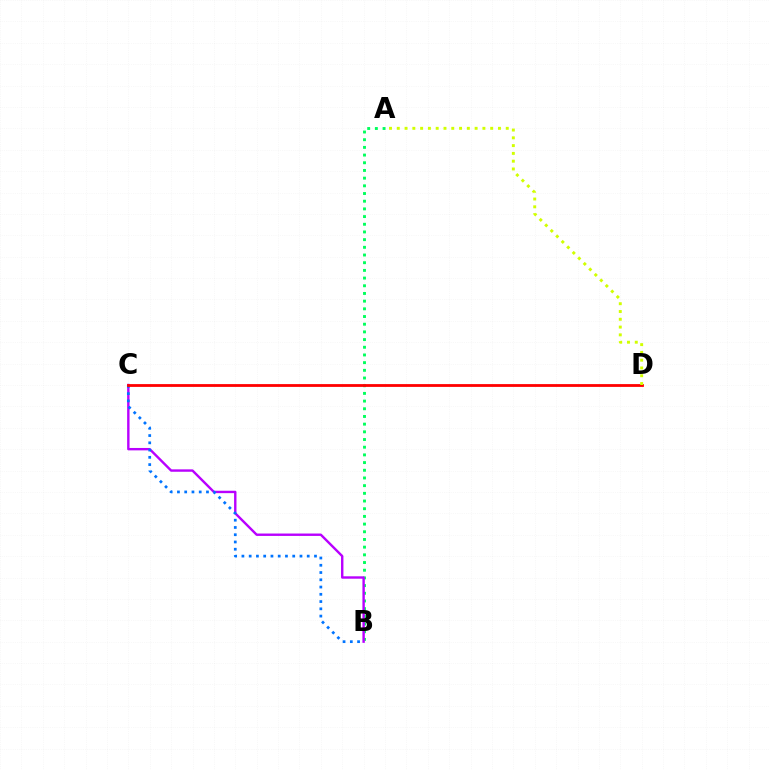{('A', 'B'): [{'color': '#00ff5c', 'line_style': 'dotted', 'thickness': 2.09}], ('B', 'C'): [{'color': '#b900ff', 'line_style': 'solid', 'thickness': 1.73}, {'color': '#0074ff', 'line_style': 'dotted', 'thickness': 1.97}], ('C', 'D'): [{'color': '#ff0000', 'line_style': 'solid', 'thickness': 2.01}], ('A', 'D'): [{'color': '#d1ff00', 'line_style': 'dotted', 'thickness': 2.12}]}